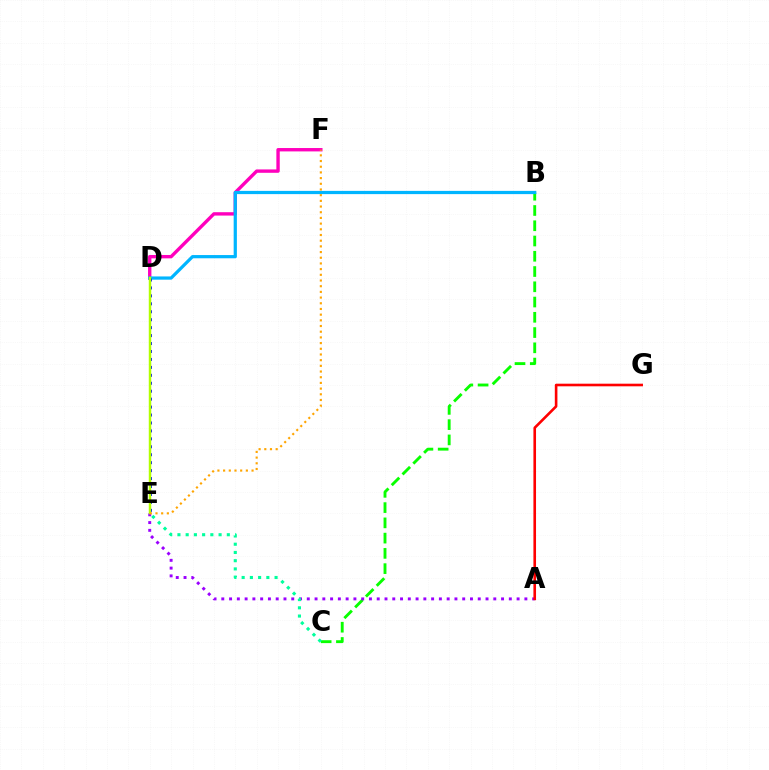{('B', 'C'): [{'color': '#08ff00', 'line_style': 'dashed', 'thickness': 2.07}], ('A', 'E'): [{'color': '#9b00ff', 'line_style': 'dotted', 'thickness': 2.11}], ('C', 'E'): [{'color': '#00ff9d', 'line_style': 'dotted', 'thickness': 2.24}], ('D', 'F'): [{'color': '#ff00bd', 'line_style': 'solid', 'thickness': 2.43}], ('B', 'D'): [{'color': '#00b5ff', 'line_style': 'solid', 'thickness': 2.32}], ('D', 'E'): [{'color': '#0010ff', 'line_style': 'dotted', 'thickness': 2.16}, {'color': '#b3ff00', 'line_style': 'solid', 'thickness': 1.77}], ('E', 'F'): [{'color': '#ffa500', 'line_style': 'dotted', 'thickness': 1.55}], ('A', 'G'): [{'color': '#ff0000', 'line_style': 'solid', 'thickness': 1.88}]}